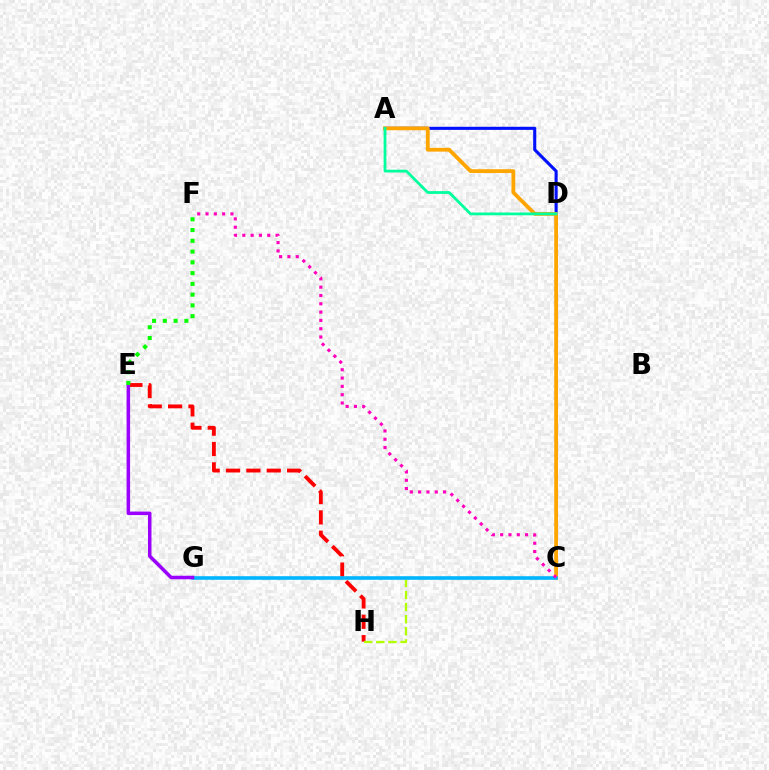{('A', 'D'): [{'color': '#0010ff', 'line_style': 'solid', 'thickness': 2.23}, {'color': '#00ff9d', 'line_style': 'solid', 'thickness': 2.0}], ('E', 'H'): [{'color': '#ff0000', 'line_style': 'dashed', 'thickness': 2.76}], ('C', 'H'): [{'color': '#b3ff00', 'line_style': 'dashed', 'thickness': 1.65}], ('A', 'C'): [{'color': '#ffa500', 'line_style': 'solid', 'thickness': 2.75}], ('C', 'G'): [{'color': '#00b5ff', 'line_style': 'solid', 'thickness': 2.59}], ('E', 'G'): [{'color': '#9b00ff', 'line_style': 'solid', 'thickness': 2.54}], ('C', 'F'): [{'color': '#ff00bd', 'line_style': 'dotted', 'thickness': 2.26}], ('E', 'F'): [{'color': '#08ff00', 'line_style': 'dotted', 'thickness': 2.93}]}